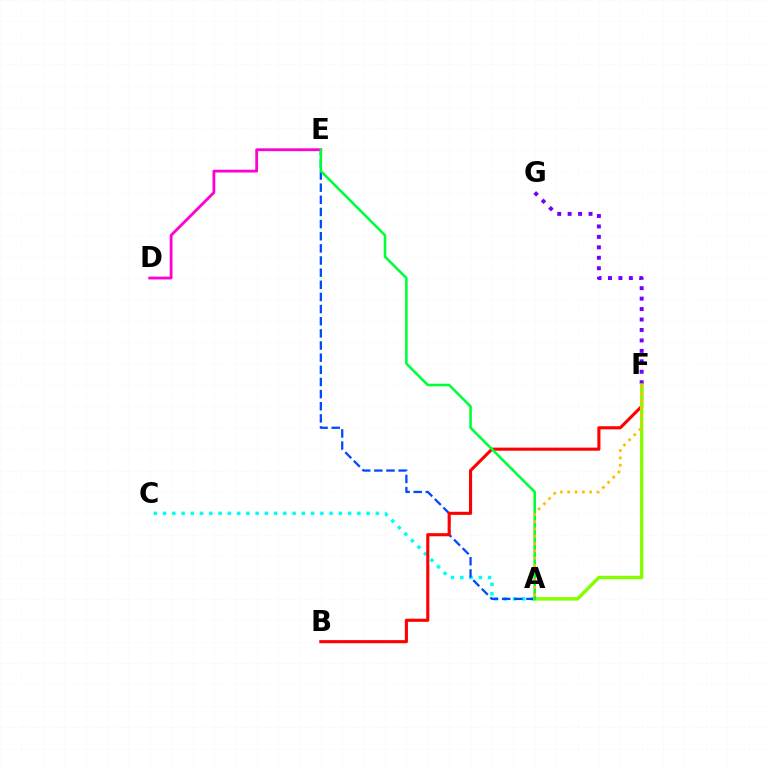{('A', 'C'): [{'color': '#00fff6', 'line_style': 'dotted', 'thickness': 2.51}], ('D', 'E'): [{'color': '#ff00cf', 'line_style': 'solid', 'thickness': 2.02}], ('A', 'E'): [{'color': '#004bff', 'line_style': 'dashed', 'thickness': 1.65}, {'color': '#00ff39', 'line_style': 'solid', 'thickness': 1.86}], ('F', 'G'): [{'color': '#7200ff', 'line_style': 'dotted', 'thickness': 2.84}], ('B', 'F'): [{'color': '#ff0000', 'line_style': 'solid', 'thickness': 2.23}], ('A', 'F'): [{'color': '#84ff00', 'line_style': 'solid', 'thickness': 2.45}, {'color': '#ffbd00', 'line_style': 'dotted', 'thickness': 1.99}]}